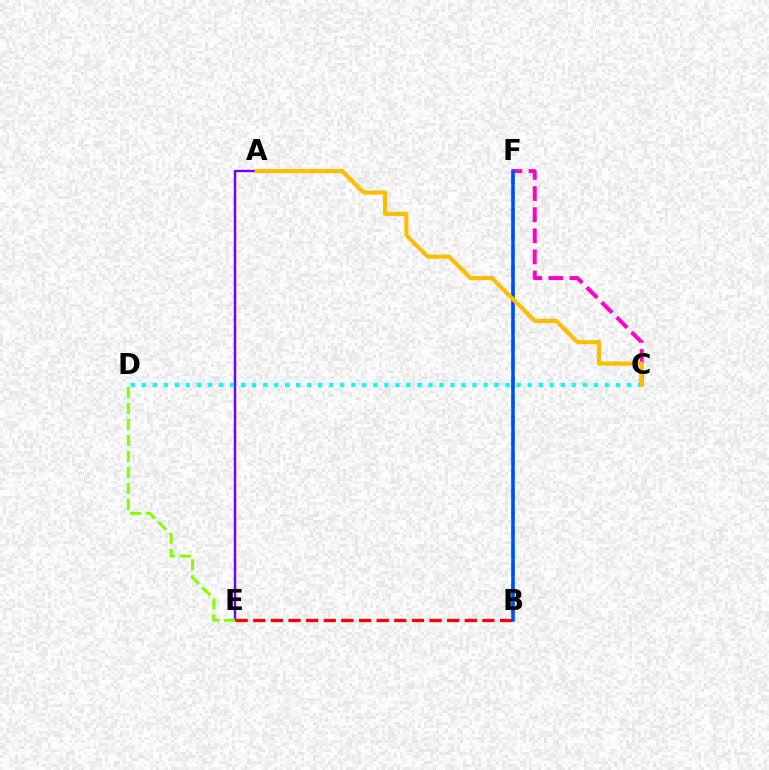{('B', 'F'): [{'color': '#00ff39', 'line_style': 'dashed', 'thickness': 2.54}, {'color': '#004bff', 'line_style': 'solid', 'thickness': 2.55}], ('C', 'F'): [{'color': '#ff00cf', 'line_style': 'dashed', 'thickness': 2.87}], ('A', 'E'): [{'color': '#7200ff', 'line_style': 'solid', 'thickness': 1.75}], ('C', 'D'): [{'color': '#00fff6', 'line_style': 'dotted', 'thickness': 3.0}], ('D', 'E'): [{'color': '#84ff00', 'line_style': 'dashed', 'thickness': 2.17}], ('B', 'E'): [{'color': '#ff0000', 'line_style': 'dashed', 'thickness': 2.39}], ('A', 'C'): [{'color': '#ffbd00', 'line_style': 'solid', 'thickness': 2.98}]}